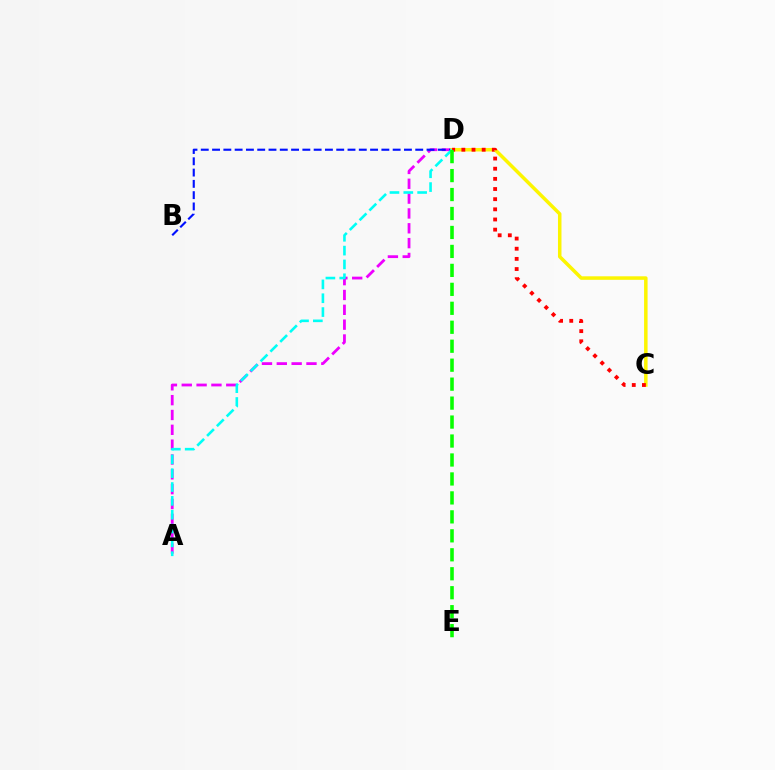{('A', 'D'): [{'color': '#ee00ff', 'line_style': 'dashed', 'thickness': 2.02}, {'color': '#00fff6', 'line_style': 'dashed', 'thickness': 1.88}], ('B', 'D'): [{'color': '#0010ff', 'line_style': 'dashed', 'thickness': 1.53}], ('C', 'D'): [{'color': '#fcf500', 'line_style': 'solid', 'thickness': 2.52}, {'color': '#ff0000', 'line_style': 'dotted', 'thickness': 2.76}], ('D', 'E'): [{'color': '#08ff00', 'line_style': 'dashed', 'thickness': 2.58}]}